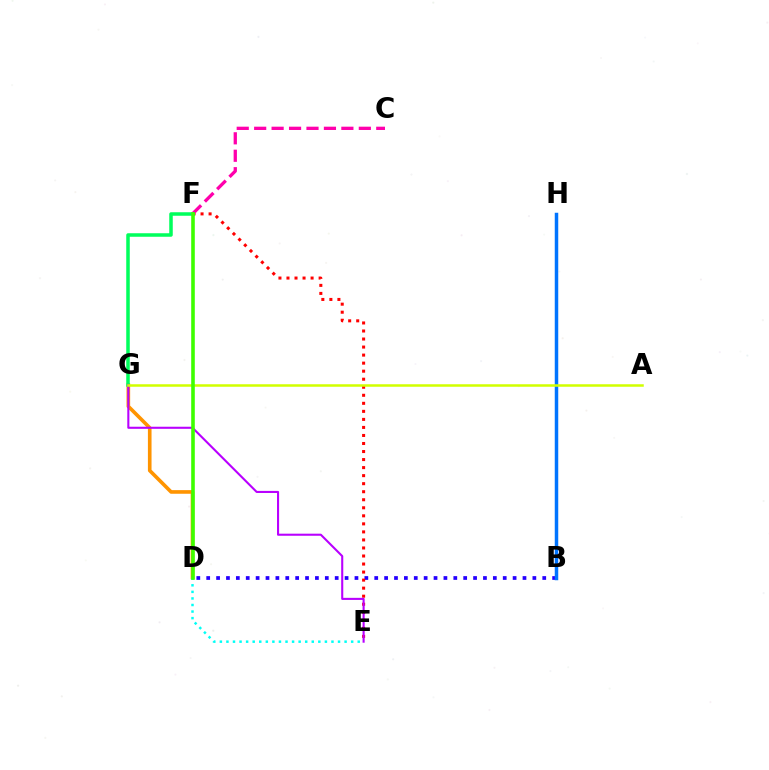{('B', 'D'): [{'color': '#2500ff', 'line_style': 'dotted', 'thickness': 2.69}], ('E', 'F'): [{'color': '#ff0000', 'line_style': 'dotted', 'thickness': 2.18}], ('D', 'G'): [{'color': '#ff9400', 'line_style': 'solid', 'thickness': 2.62}], ('C', 'F'): [{'color': '#ff00ac', 'line_style': 'dashed', 'thickness': 2.37}], ('D', 'E'): [{'color': '#00fff6', 'line_style': 'dotted', 'thickness': 1.78}], ('B', 'H'): [{'color': '#0074ff', 'line_style': 'solid', 'thickness': 2.51}], ('F', 'G'): [{'color': '#00ff5c', 'line_style': 'solid', 'thickness': 2.53}], ('E', 'G'): [{'color': '#b900ff', 'line_style': 'solid', 'thickness': 1.5}], ('A', 'G'): [{'color': '#d1ff00', 'line_style': 'solid', 'thickness': 1.8}], ('D', 'F'): [{'color': '#3dff00', 'line_style': 'solid', 'thickness': 2.59}]}